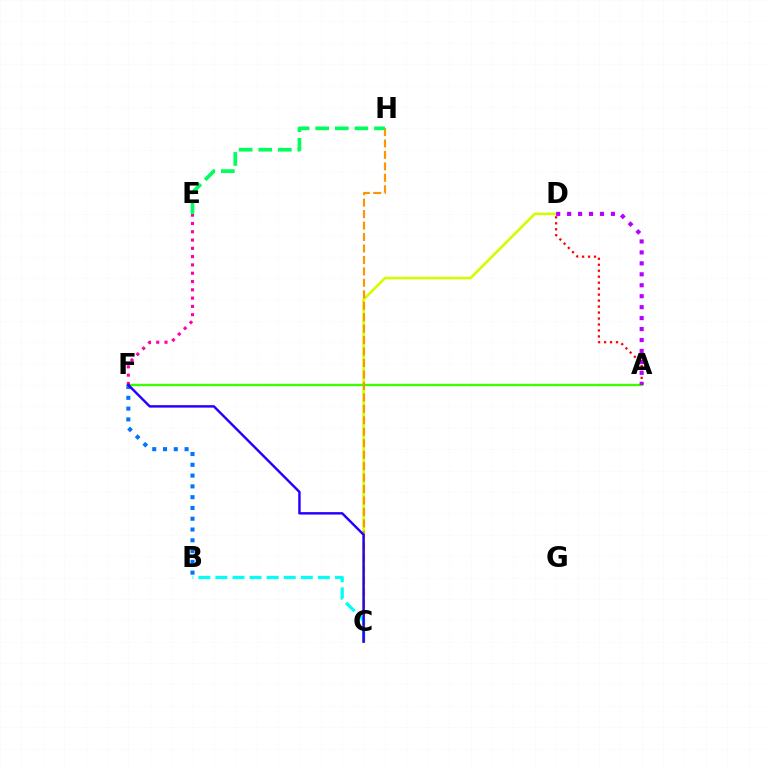{('C', 'D'): [{'color': '#d1ff00', 'line_style': 'solid', 'thickness': 1.89}], ('B', 'C'): [{'color': '#00fff6', 'line_style': 'dashed', 'thickness': 2.32}], ('B', 'F'): [{'color': '#0074ff', 'line_style': 'dotted', 'thickness': 2.93}], ('A', 'D'): [{'color': '#ff0000', 'line_style': 'dotted', 'thickness': 1.62}, {'color': '#b900ff', 'line_style': 'dotted', 'thickness': 2.97}], ('A', 'F'): [{'color': '#3dff00', 'line_style': 'solid', 'thickness': 1.7}], ('E', 'F'): [{'color': '#ff00ac', 'line_style': 'dotted', 'thickness': 2.25}], ('C', 'H'): [{'color': '#ff9400', 'line_style': 'dashed', 'thickness': 1.56}], ('C', 'F'): [{'color': '#2500ff', 'line_style': 'solid', 'thickness': 1.75}], ('E', 'H'): [{'color': '#00ff5c', 'line_style': 'dashed', 'thickness': 2.66}]}